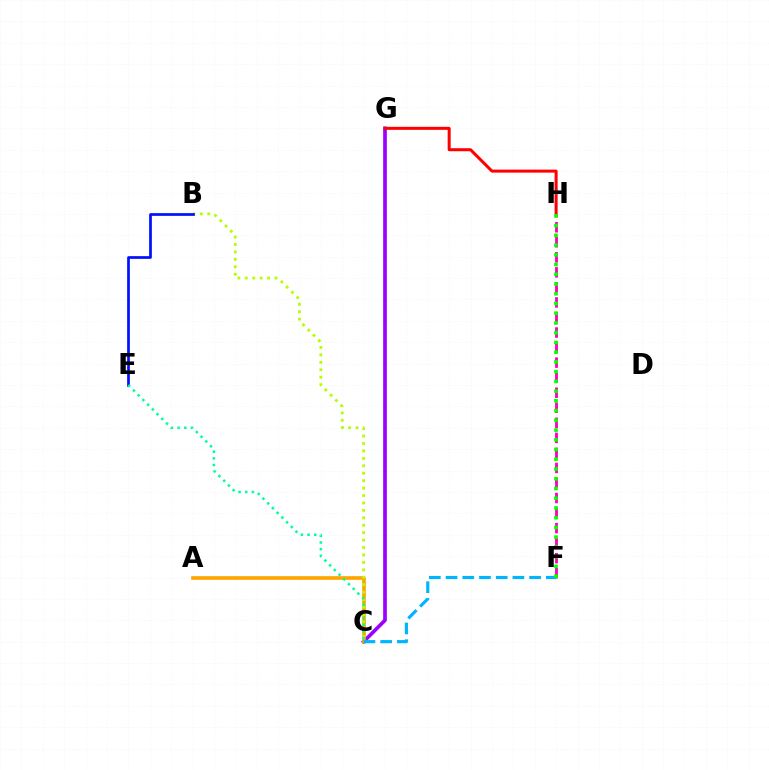{('C', 'G'): [{'color': '#9b00ff', 'line_style': 'solid', 'thickness': 2.64}], ('A', 'C'): [{'color': '#ffa500', 'line_style': 'solid', 'thickness': 2.63}], ('F', 'H'): [{'color': '#ff00bd', 'line_style': 'dashed', 'thickness': 2.04}, {'color': '#08ff00', 'line_style': 'dotted', 'thickness': 2.65}], ('C', 'F'): [{'color': '#00b5ff', 'line_style': 'dashed', 'thickness': 2.27}], ('G', 'H'): [{'color': '#ff0000', 'line_style': 'solid', 'thickness': 2.18}], ('B', 'C'): [{'color': '#b3ff00', 'line_style': 'dotted', 'thickness': 2.02}], ('B', 'E'): [{'color': '#0010ff', 'line_style': 'solid', 'thickness': 1.95}], ('C', 'E'): [{'color': '#00ff9d', 'line_style': 'dotted', 'thickness': 1.81}]}